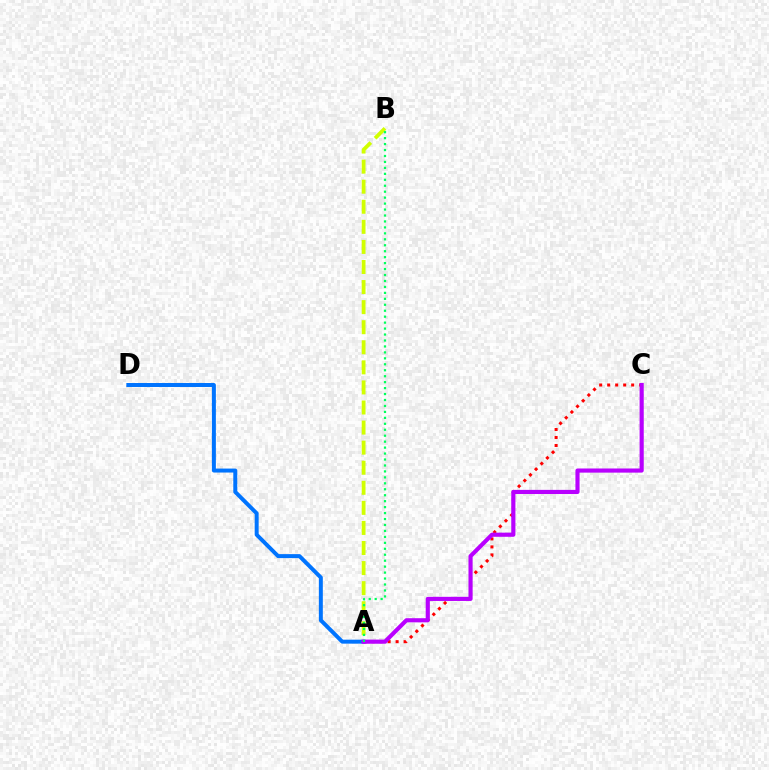{('A', 'D'): [{'color': '#0074ff', 'line_style': 'solid', 'thickness': 2.86}], ('A', 'C'): [{'color': '#ff0000', 'line_style': 'dotted', 'thickness': 2.17}, {'color': '#b900ff', 'line_style': 'solid', 'thickness': 2.98}], ('A', 'B'): [{'color': '#d1ff00', 'line_style': 'dashed', 'thickness': 2.73}, {'color': '#00ff5c', 'line_style': 'dotted', 'thickness': 1.62}]}